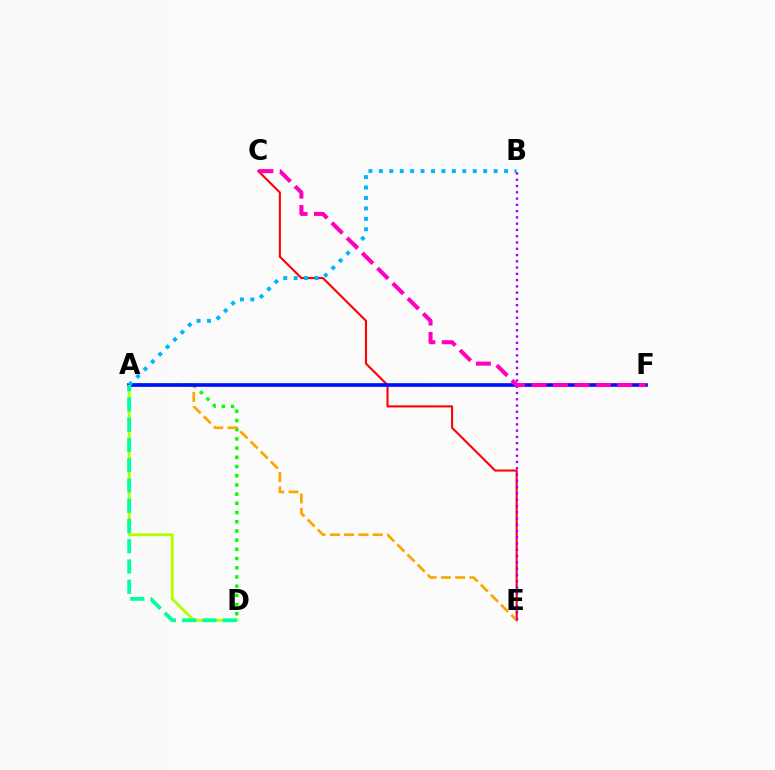{('A', 'D'): [{'color': '#b3ff00', 'line_style': 'solid', 'thickness': 2.1}, {'color': '#08ff00', 'line_style': 'dotted', 'thickness': 2.5}, {'color': '#00ff9d', 'line_style': 'dashed', 'thickness': 2.75}], ('C', 'E'): [{'color': '#ff0000', 'line_style': 'solid', 'thickness': 1.51}], ('A', 'E'): [{'color': '#ffa500', 'line_style': 'dashed', 'thickness': 1.94}], ('A', 'F'): [{'color': '#0010ff', 'line_style': 'solid', 'thickness': 2.64}], ('A', 'B'): [{'color': '#00b5ff', 'line_style': 'dotted', 'thickness': 2.83}], ('B', 'E'): [{'color': '#9b00ff', 'line_style': 'dotted', 'thickness': 1.7}], ('C', 'F'): [{'color': '#ff00bd', 'line_style': 'dashed', 'thickness': 2.92}]}